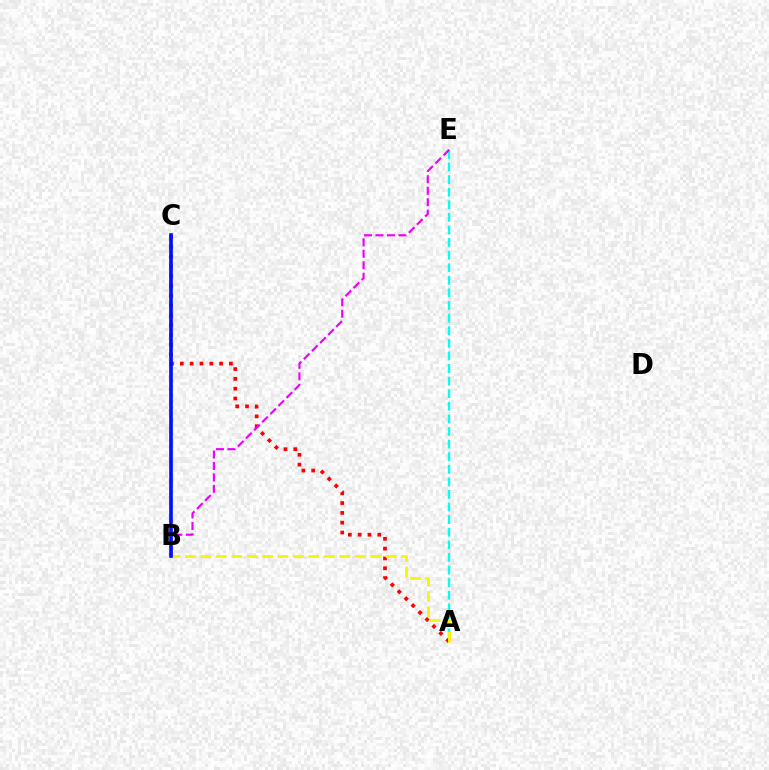{('B', 'C'): [{'color': '#08ff00', 'line_style': 'dotted', 'thickness': 1.79}, {'color': '#0010ff', 'line_style': 'solid', 'thickness': 2.63}], ('A', 'C'): [{'color': '#ff0000', 'line_style': 'dotted', 'thickness': 2.67}], ('A', 'E'): [{'color': '#00fff6', 'line_style': 'dashed', 'thickness': 1.71}], ('B', 'E'): [{'color': '#ee00ff', 'line_style': 'dashed', 'thickness': 1.56}], ('A', 'B'): [{'color': '#fcf500', 'line_style': 'dashed', 'thickness': 2.1}]}